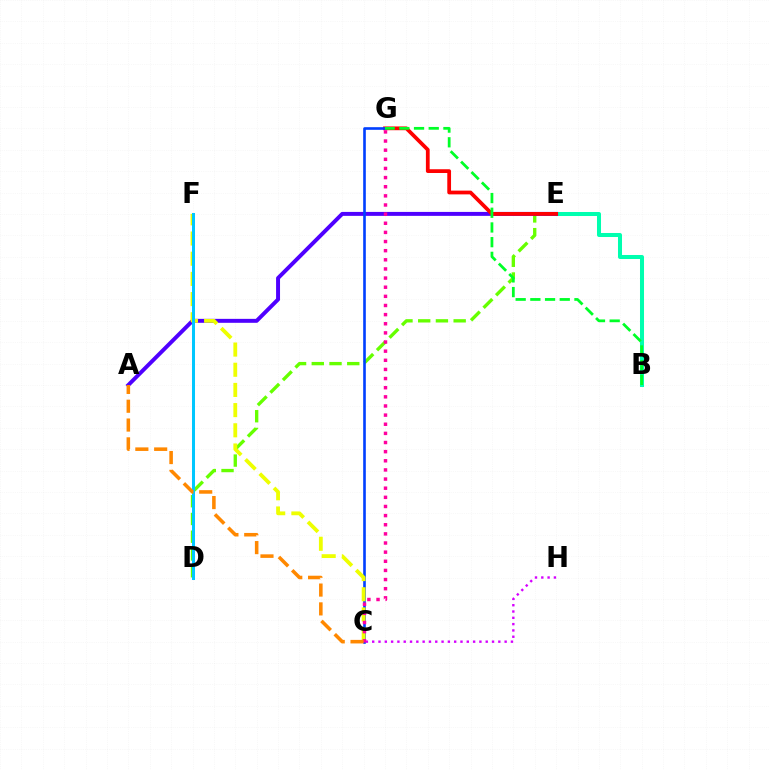{('C', 'H'): [{'color': '#d600ff', 'line_style': 'dotted', 'thickness': 1.71}], ('B', 'E'): [{'color': '#00ffaf', 'line_style': 'solid', 'thickness': 2.9}], ('D', 'E'): [{'color': '#66ff00', 'line_style': 'dashed', 'thickness': 2.41}], ('A', 'E'): [{'color': '#4f00ff', 'line_style': 'solid', 'thickness': 2.85}], ('E', 'G'): [{'color': '#ff0000', 'line_style': 'solid', 'thickness': 2.7}], ('C', 'G'): [{'color': '#003fff', 'line_style': 'solid', 'thickness': 1.89}, {'color': '#ff00a0', 'line_style': 'dotted', 'thickness': 2.48}], ('B', 'G'): [{'color': '#00ff27', 'line_style': 'dashed', 'thickness': 2.0}], ('C', 'F'): [{'color': '#eeff00', 'line_style': 'dashed', 'thickness': 2.74}], ('D', 'F'): [{'color': '#00c7ff', 'line_style': 'solid', 'thickness': 2.17}], ('A', 'C'): [{'color': '#ff8800', 'line_style': 'dashed', 'thickness': 2.56}]}